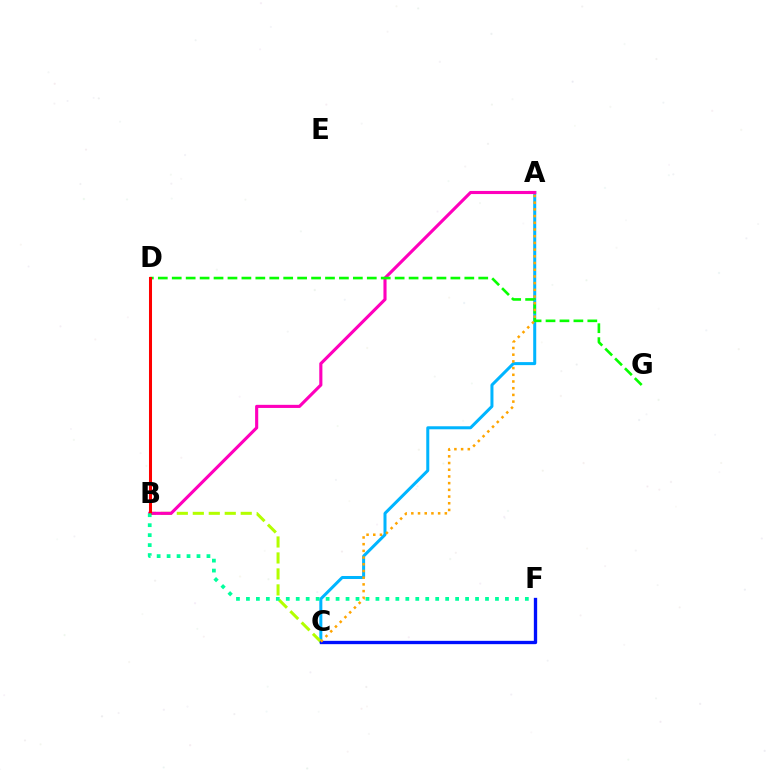{('B', 'D'): [{'color': '#9b00ff', 'line_style': 'dashed', 'thickness': 1.81}, {'color': '#ff0000', 'line_style': 'solid', 'thickness': 2.18}], ('A', 'C'): [{'color': '#00b5ff', 'line_style': 'solid', 'thickness': 2.17}, {'color': '#ffa500', 'line_style': 'dotted', 'thickness': 1.82}], ('B', 'C'): [{'color': '#b3ff00', 'line_style': 'dashed', 'thickness': 2.17}], ('A', 'B'): [{'color': '#ff00bd', 'line_style': 'solid', 'thickness': 2.25}], ('D', 'G'): [{'color': '#08ff00', 'line_style': 'dashed', 'thickness': 1.89}], ('C', 'F'): [{'color': '#0010ff', 'line_style': 'solid', 'thickness': 2.39}], ('B', 'F'): [{'color': '#00ff9d', 'line_style': 'dotted', 'thickness': 2.71}]}